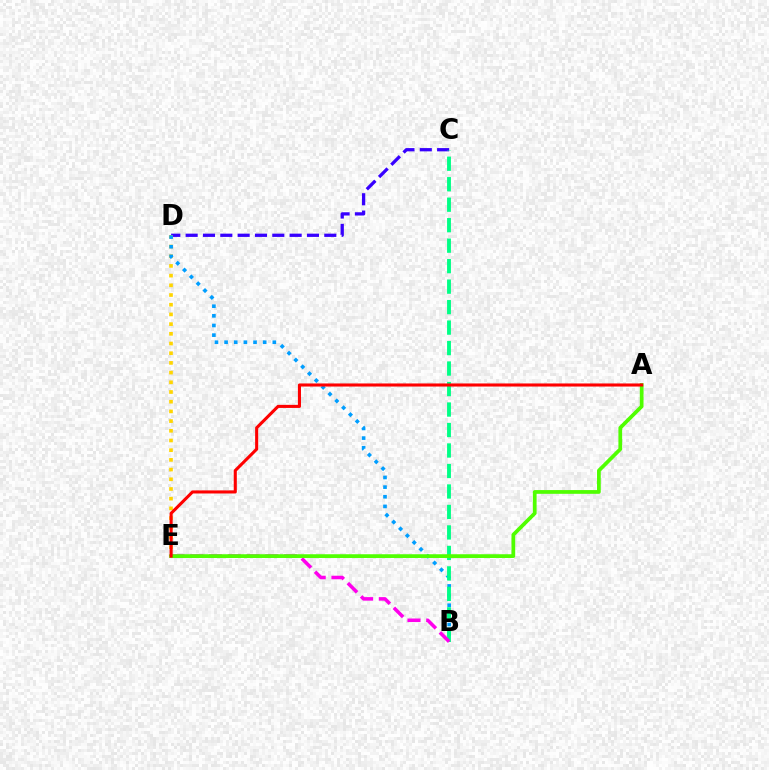{('C', 'D'): [{'color': '#3700ff', 'line_style': 'dashed', 'thickness': 2.35}], ('D', 'E'): [{'color': '#ffd500', 'line_style': 'dotted', 'thickness': 2.63}], ('B', 'D'): [{'color': '#009eff', 'line_style': 'dotted', 'thickness': 2.62}], ('B', 'C'): [{'color': '#00ff86', 'line_style': 'dashed', 'thickness': 2.78}], ('B', 'E'): [{'color': '#ff00ed', 'line_style': 'dashed', 'thickness': 2.55}], ('A', 'E'): [{'color': '#4fff00', 'line_style': 'solid', 'thickness': 2.69}, {'color': '#ff0000', 'line_style': 'solid', 'thickness': 2.22}]}